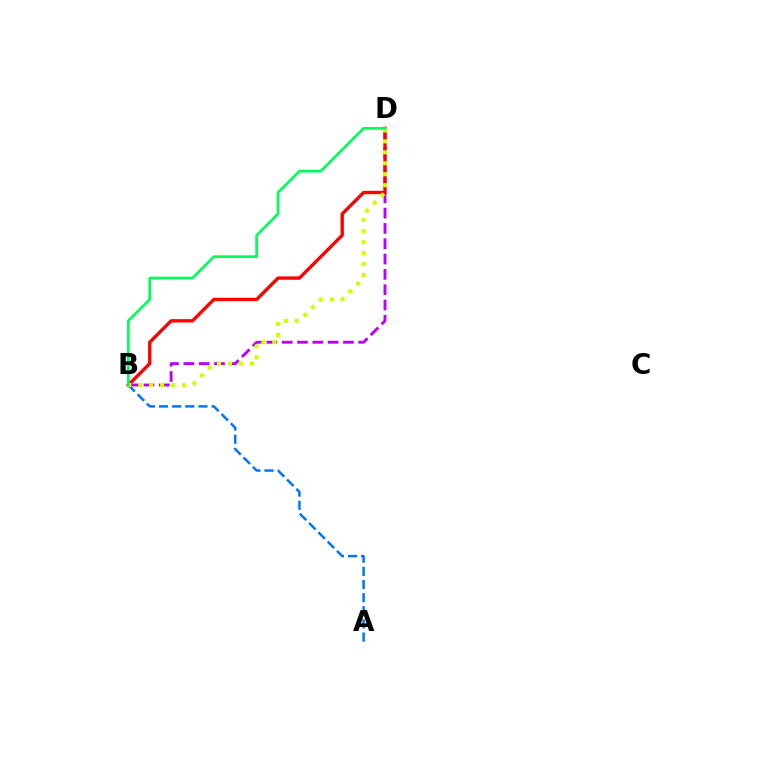{('A', 'B'): [{'color': '#0074ff', 'line_style': 'dashed', 'thickness': 1.79}], ('B', 'D'): [{'color': '#b900ff', 'line_style': 'dashed', 'thickness': 2.08}, {'color': '#ff0000', 'line_style': 'solid', 'thickness': 2.41}, {'color': '#d1ff00', 'line_style': 'dotted', 'thickness': 2.98}, {'color': '#00ff5c', 'line_style': 'solid', 'thickness': 1.95}]}